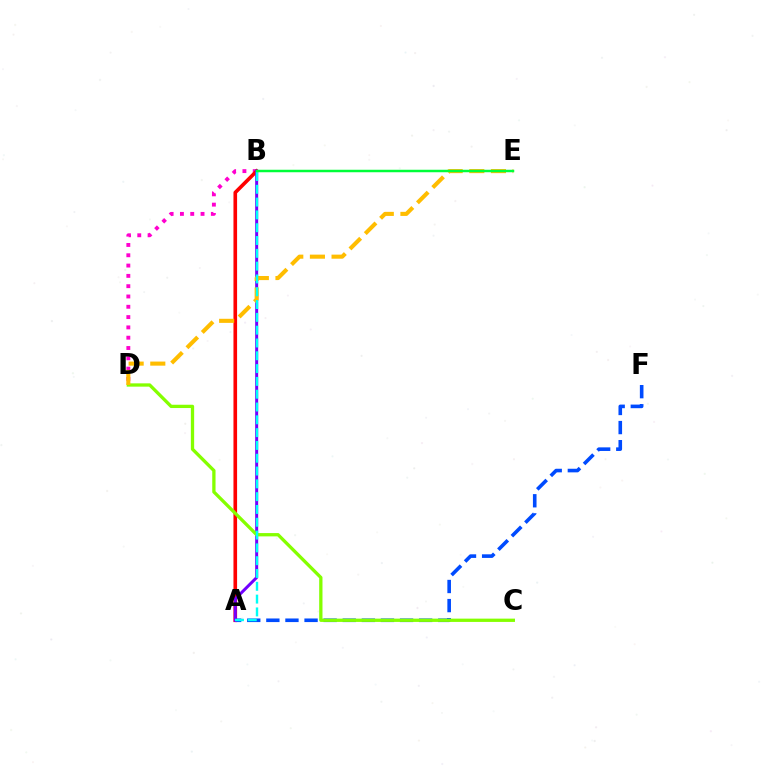{('B', 'D'): [{'color': '#ff00cf', 'line_style': 'dotted', 'thickness': 2.8}], ('A', 'B'): [{'color': '#ff0000', 'line_style': 'solid', 'thickness': 2.62}, {'color': '#7200ff', 'line_style': 'solid', 'thickness': 2.16}, {'color': '#00fff6', 'line_style': 'dashed', 'thickness': 1.74}], ('A', 'F'): [{'color': '#004bff', 'line_style': 'dashed', 'thickness': 2.59}], ('C', 'D'): [{'color': '#84ff00', 'line_style': 'solid', 'thickness': 2.37}], ('D', 'E'): [{'color': '#ffbd00', 'line_style': 'dashed', 'thickness': 2.94}], ('B', 'E'): [{'color': '#00ff39', 'line_style': 'solid', 'thickness': 1.79}]}